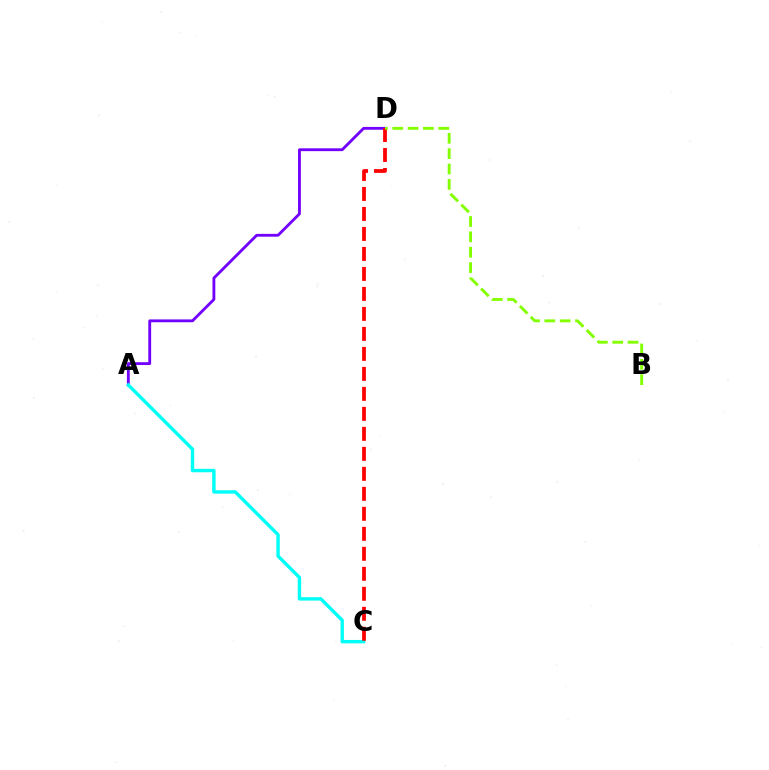{('A', 'D'): [{'color': '#7200ff', 'line_style': 'solid', 'thickness': 2.04}], ('A', 'C'): [{'color': '#00fff6', 'line_style': 'solid', 'thickness': 2.44}], ('C', 'D'): [{'color': '#ff0000', 'line_style': 'dashed', 'thickness': 2.72}], ('B', 'D'): [{'color': '#84ff00', 'line_style': 'dashed', 'thickness': 2.09}]}